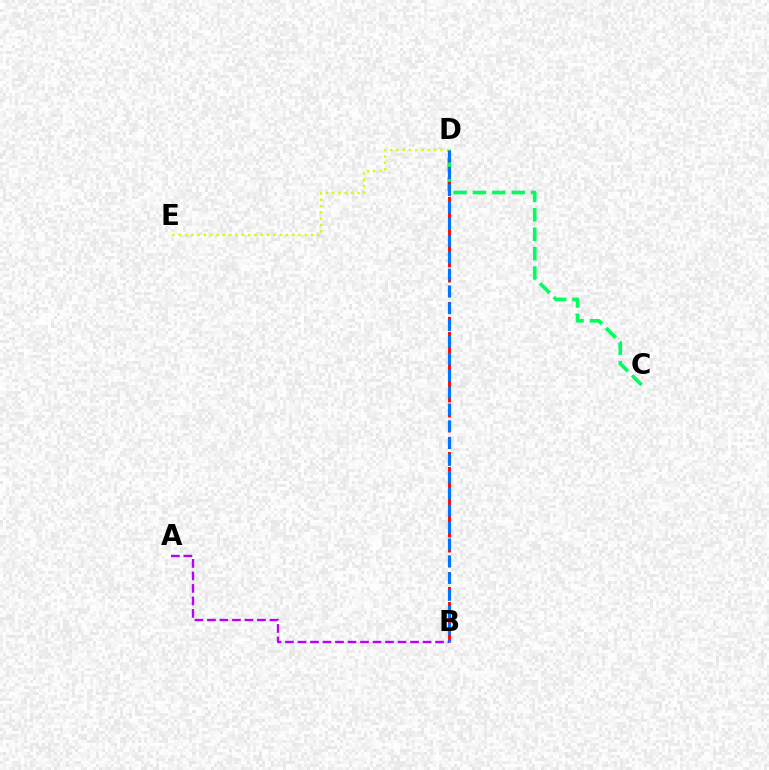{('C', 'D'): [{'color': '#00ff5c', 'line_style': 'dashed', 'thickness': 2.64}], ('D', 'E'): [{'color': '#d1ff00', 'line_style': 'dotted', 'thickness': 1.71}], ('B', 'D'): [{'color': '#ff0000', 'line_style': 'dashed', 'thickness': 2.04}, {'color': '#0074ff', 'line_style': 'dashed', 'thickness': 2.29}], ('A', 'B'): [{'color': '#b900ff', 'line_style': 'dashed', 'thickness': 1.7}]}